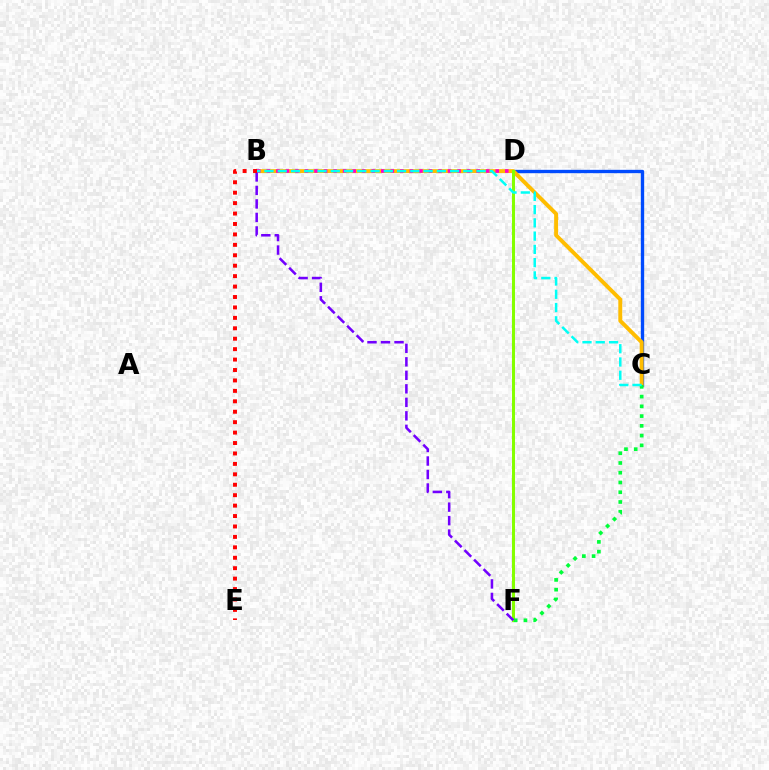{('C', 'D'): [{'color': '#004bff', 'line_style': 'solid', 'thickness': 2.41}], ('B', 'C'): [{'color': '#ffbd00', 'line_style': 'solid', 'thickness': 2.83}, {'color': '#00fff6', 'line_style': 'dashed', 'thickness': 1.8}], ('D', 'F'): [{'color': '#84ff00', 'line_style': 'solid', 'thickness': 2.17}], ('C', 'F'): [{'color': '#00ff39', 'line_style': 'dotted', 'thickness': 2.65}], ('B', 'D'): [{'color': '#ff00cf', 'line_style': 'dotted', 'thickness': 2.59}], ('B', 'F'): [{'color': '#7200ff', 'line_style': 'dashed', 'thickness': 1.83}], ('B', 'E'): [{'color': '#ff0000', 'line_style': 'dotted', 'thickness': 2.83}]}